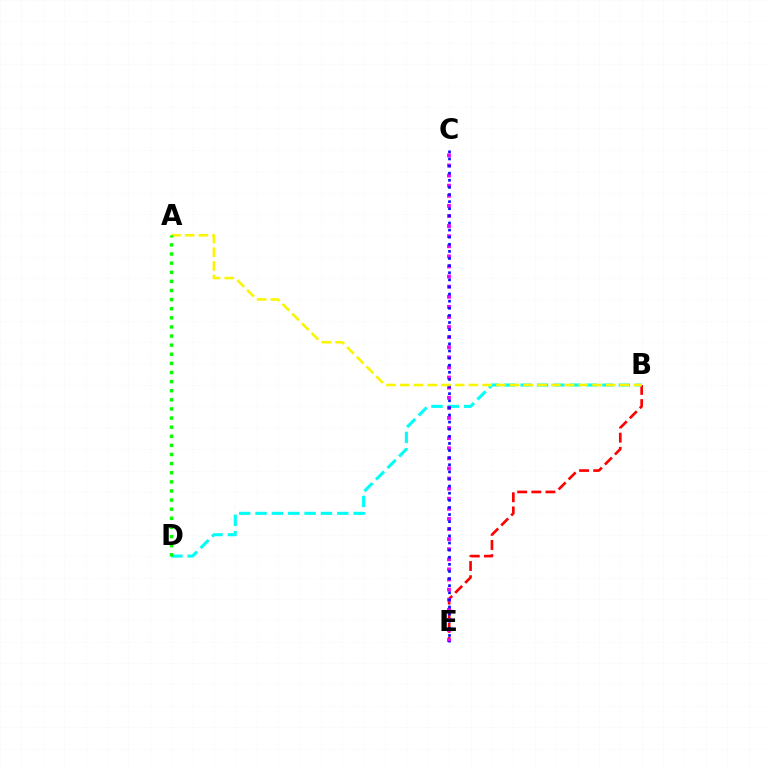{('B', 'E'): [{'color': '#ff0000', 'line_style': 'dashed', 'thickness': 1.92}], ('B', 'D'): [{'color': '#00fff6', 'line_style': 'dashed', 'thickness': 2.22}], ('C', 'E'): [{'color': '#ee00ff', 'line_style': 'dotted', 'thickness': 2.74}, {'color': '#0010ff', 'line_style': 'dotted', 'thickness': 1.93}], ('A', 'B'): [{'color': '#fcf500', 'line_style': 'dashed', 'thickness': 1.87}], ('A', 'D'): [{'color': '#08ff00', 'line_style': 'dotted', 'thickness': 2.48}]}